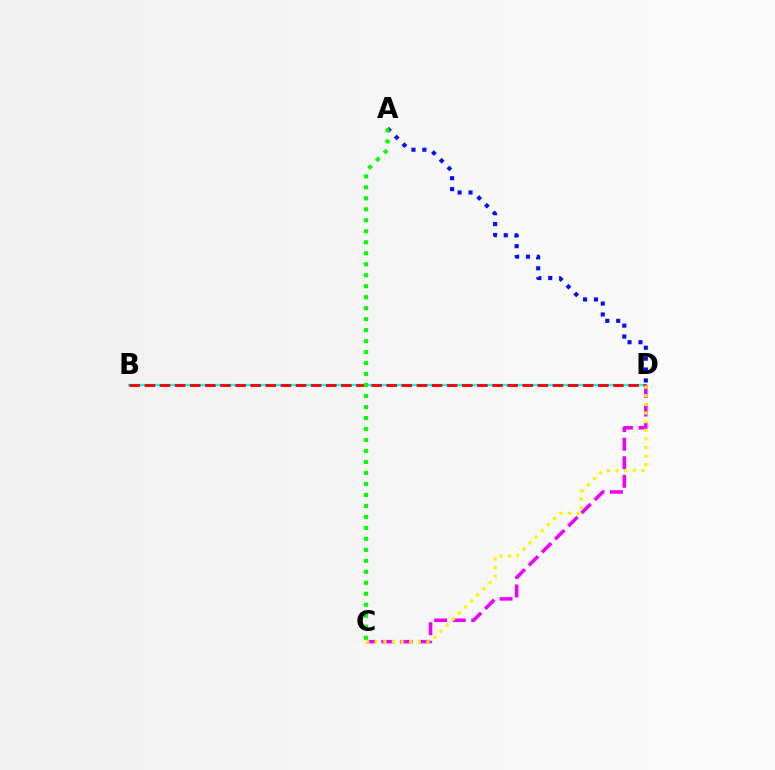{('B', 'D'): [{'color': '#00fff6', 'line_style': 'solid', 'thickness': 1.64}, {'color': '#ff0000', 'line_style': 'dashed', 'thickness': 2.05}], ('A', 'D'): [{'color': '#0010ff', 'line_style': 'dotted', 'thickness': 2.96}], ('C', 'D'): [{'color': '#ee00ff', 'line_style': 'dashed', 'thickness': 2.52}, {'color': '#fcf500', 'line_style': 'dotted', 'thickness': 2.34}], ('A', 'C'): [{'color': '#08ff00', 'line_style': 'dotted', 'thickness': 2.98}]}